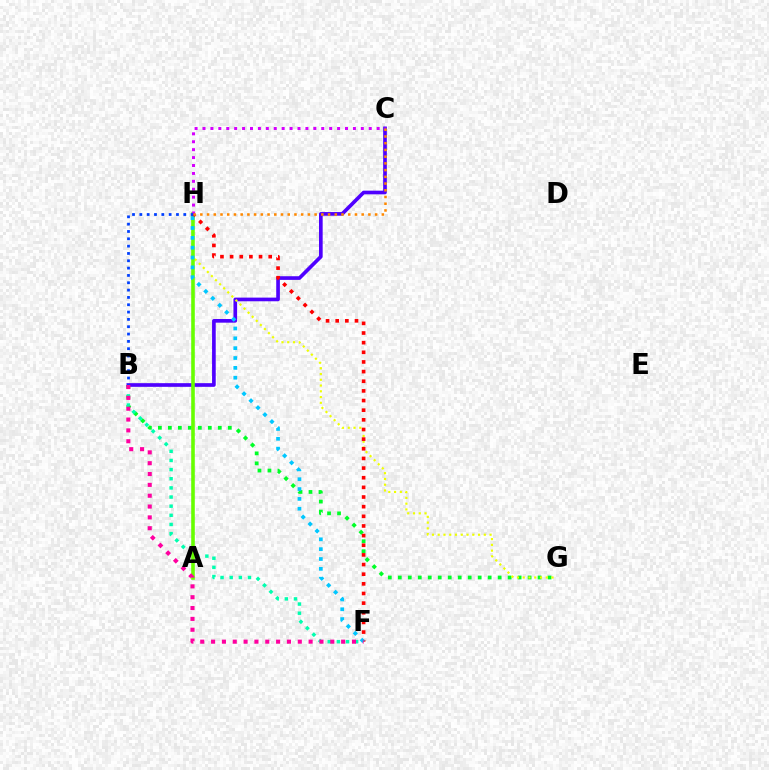{('B', 'G'): [{'color': '#00ff27', 'line_style': 'dotted', 'thickness': 2.71}], ('B', 'C'): [{'color': '#4f00ff', 'line_style': 'solid', 'thickness': 2.64}], ('G', 'H'): [{'color': '#eeff00', 'line_style': 'dotted', 'thickness': 1.57}], ('A', 'H'): [{'color': '#66ff00', 'line_style': 'solid', 'thickness': 2.58}], ('B', 'F'): [{'color': '#00ffaf', 'line_style': 'dotted', 'thickness': 2.48}, {'color': '#ff00a0', 'line_style': 'dotted', 'thickness': 2.94}], ('F', 'H'): [{'color': '#ff0000', 'line_style': 'dotted', 'thickness': 2.62}, {'color': '#00c7ff', 'line_style': 'dotted', 'thickness': 2.68}], ('C', 'H'): [{'color': '#d600ff', 'line_style': 'dotted', 'thickness': 2.15}, {'color': '#ff8800', 'line_style': 'dotted', 'thickness': 1.83}], ('B', 'H'): [{'color': '#003fff', 'line_style': 'dotted', 'thickness': 1.99}]}